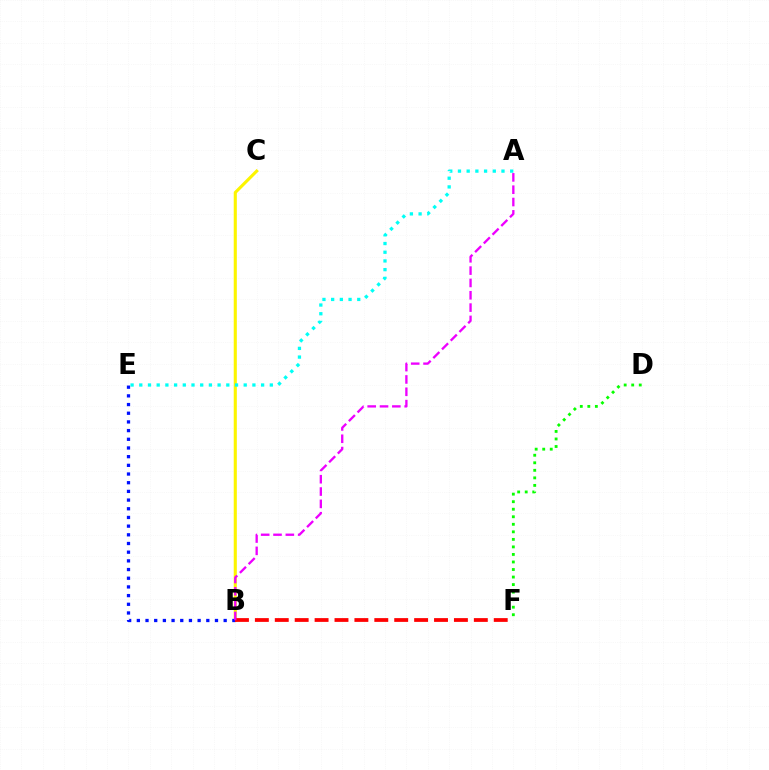{('B', 'C'): [{'color': '#fcf500', 'line_style': 'solid', 'thickness': 2.23}], ('B', 'E'): [{'color': '#0010ff', 'line_style': 'dotted', 'thickness': 2.36}], ('B', 'F'): [{'color': '#ff0000', 'line_style': 'dashed', 'thickness': 2.7}], ('D', 'F'): [{'color': '#08ff00', 'line_style': 'dotted', 'thickness': 2.05}], ('A', 'E'): [{'color': '#00fff6', 'line_style': 'dotted', 'thickness': 2.36}], ('A', 'B'): [{'color': '#ee00ff', 'line_style': 'dashed', 'thickness': 1.67}]}